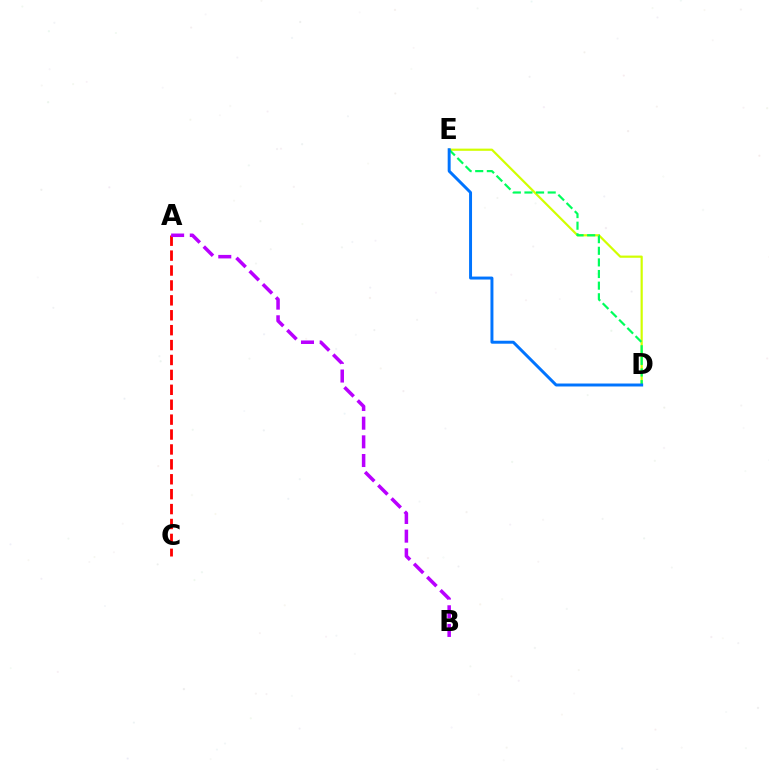{('A', 'C'): [{'color': '#ff0000', 'line_style': 'dashed', 'thickness': 2.03}], ('D', 'E'): [{'color': '#d1ff00', 'line_style': 'solid', 'thickness': 1.58}, {'color': '#00ff5c', 'line_style': 'dashed', 'thickness': 1.58}, {'color': '#0074ff', 'line_style': 'solid', 'thickness': 2.13}], ('A', 'B'): [{'color': '#b900ff', 'line_style': 'dashed', 'thickness': 2.54}]}